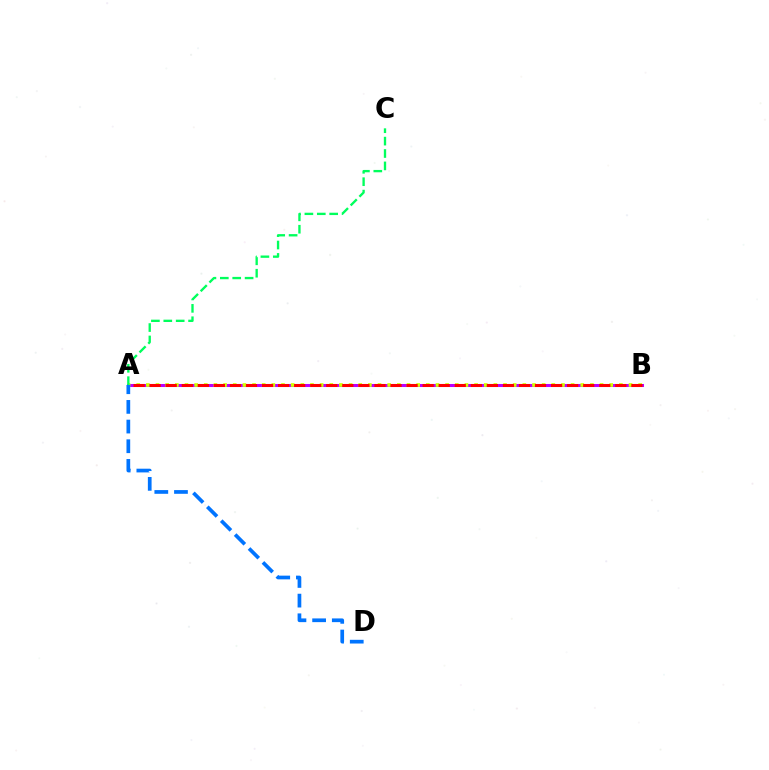{('A', 'B'): [{'color': '#b900ff', 'line_style': 'solid', 'thickness': 2.19}, {'color': '#d1ff00', 'line_style': 'dotted', 'thickness': 2.62}, {'color': '#ff0000', 'line_style': 'dashed', 'thickness': 2.18}], ('A', 'C'): [{'color': '#00ff5c', 'line_style': 'dashed', 'thickness': 1.68}], ('A', 'D'): [{'color': '#0074ff', 'line_style': 'dashed', 'thickness': 2.67}]}